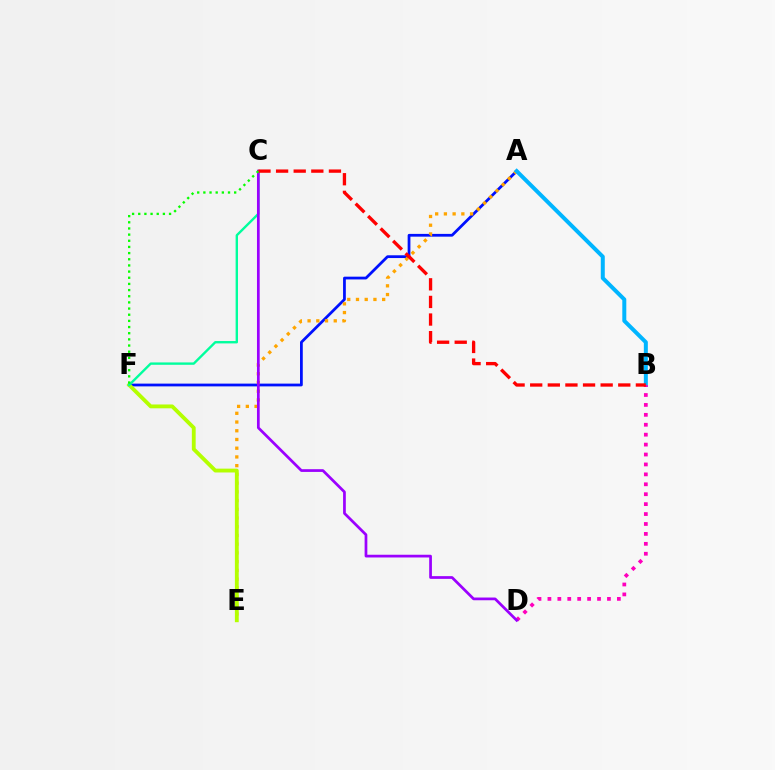{('A', 'F'): [{'color': '#0010ff', 'line_style': 'solid', 'thickness': 1.99}], ('A', 'E'): [{'color': '#ffa500', 'line_style': 'dotted', 'thickness': 2.37}], ('E', 'F'): [{'color': '#b3ff00', 'line_style': 'solid', 'thickness': 2.76}], ('C', 'F'): [{'color': '#00ff9d', 'line_style': 'solid', 'thickness': 1.71}, {'color': '#08ff00', 'line_style': 'dotted', 'thickness': 1.67}], ('A', 'B'): [{'color': '#00b5ff', 'line_style': 'solid', 'thickness': 2.88}], ('B', 'D'): [{'color': '#ff00bd', 'line_style': 'dotted', 'thickness': 2.7}], ('C', 'D'): [{'color': '#9b00ff', 'line_style': 'solid', 'thickness': 1.96}], ('B', 'C'): [{'color': '#ff0000', 'line_style': 'dashed', 'thickness': 2.39}]}